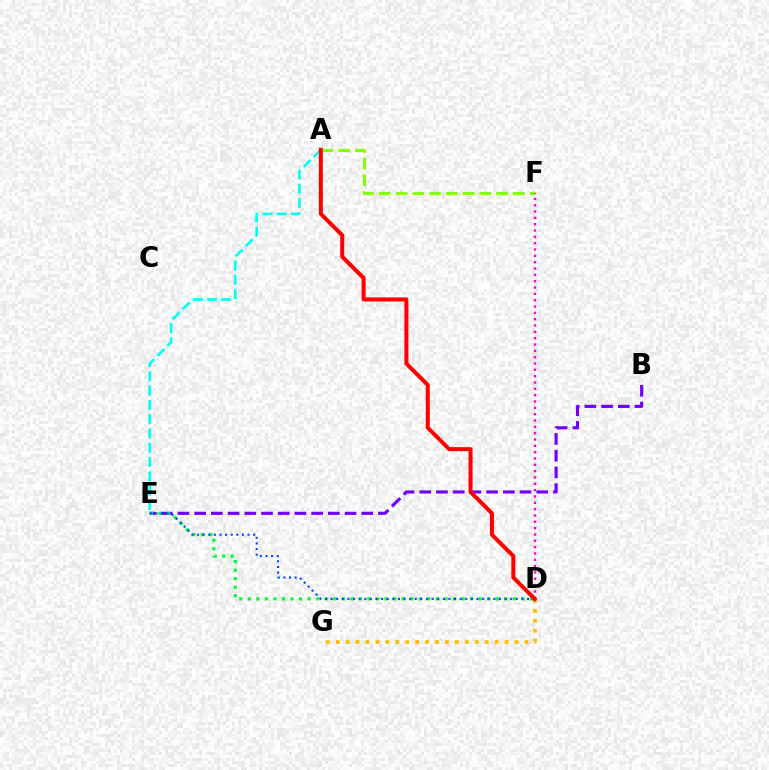{('B', 'E'): [{'color': '#7200ff', 'line_style': 'dashed', 'thickness': 2.27}], ('A', 'E'): [{'color': '#00fff6', 'line_style': 'dashed', 'thickness': 1.94}], ('A', 'F'): [{'color': '#84ff00', 'line_style': 'dashed', 'thickness': 2.28}], ('D', 'G'): [{'color': '#ffbd00', 'line_style': 'dotted', 'thickness': 2.7}], ('D', 'E'): [{'color': '#00ff39', 'line_style': 'dotted', 'thickness': 2.32}, {'color': '#004bff', 'line_style': 'dotted', 'thickness': 1.52}], ('D', 'F'): [{'color': '#ff00cf', 'line_style': 'dotted', 'thickness': 1.72}], ('A', 'D'): [{'color': '#ff0000', 'line_style': 'solid', 'thickness': 2.89}]}